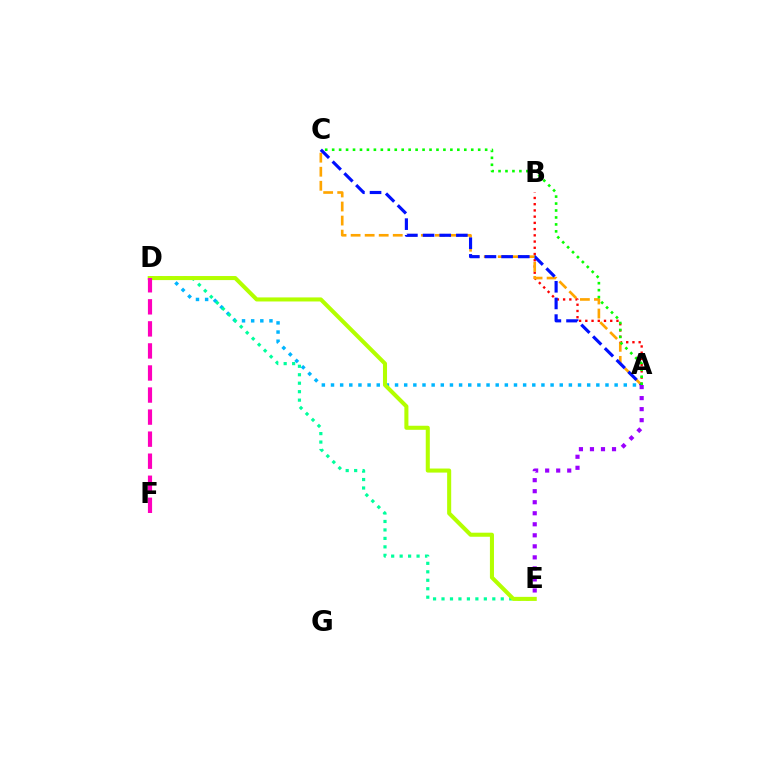{('A', 'B'): [{'color': '#ff0000', 'line_style': 'dotted', 'thickness': 1.69}], ('A', 'C'): [{'color': '#ffa500', 'line_style': 'dashed', 'thickness': 1.91}, {'color': '#0010ff', 'line_style': 'dashed', 'thickness': 2.26}, {'color': '#08ff00', 'line_style': 'dotted', 'thickness': 1.89}], ('A', 'D'): [{'color': '#00b5ff', 'line_style': 'dotted', 'thickness': 2.49}], ('D', 'E'): [{'color': '#00ff9d', 'line_style': 'dotted', 'thickness': 2.3}, {'color': '#b3ff00', 'line_style': 'solid', 'thickness': 2.92}], ('A', 'E'): [{'color': '#9b00ff', 'line_style': 'dotted', 'thickness': 3.0}], ('D', 'F'): [{'color': '#ff00bd', 'line_style': 'dashed', 'thickness': 3.0}]}